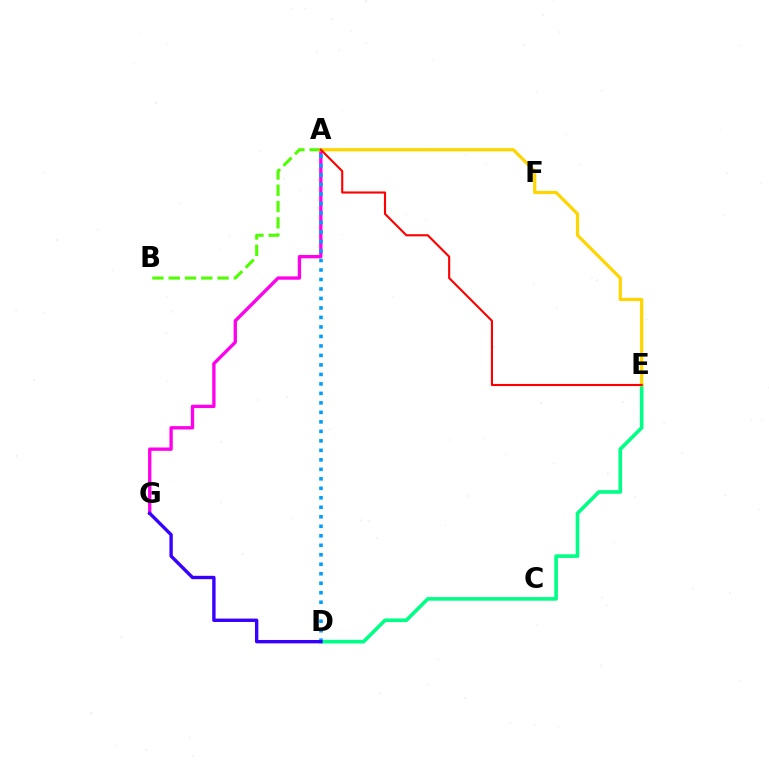{('A', 'G'): [{'color': '#ff00ed', 'line_style': 'solid', 'thickness': 2.39}], ('D', 'E'): [{'color': '#00ff86', 'line_style': 'solid', 'thickness': 2.6}], ('A', 'B'): [{'color': '#4fff00', 'line_style': 'dashed', 'thickness': 2.21}], ('A', 'D'): [{'color': '#009eff', 'line_style': 'dotted', 'thickness': 2.58}], ('A', 'E'): [{'color': '#ffd500', 'line_style': 'solid', 'thickness': 2.3}, {'color': '#ff0000', 'line_style': 'solid', 'thickness': 1.52}], ('D', 'G'): [{'color': '#3700ff', 'line_style': 'solid', 'thickness': 2.43}]}